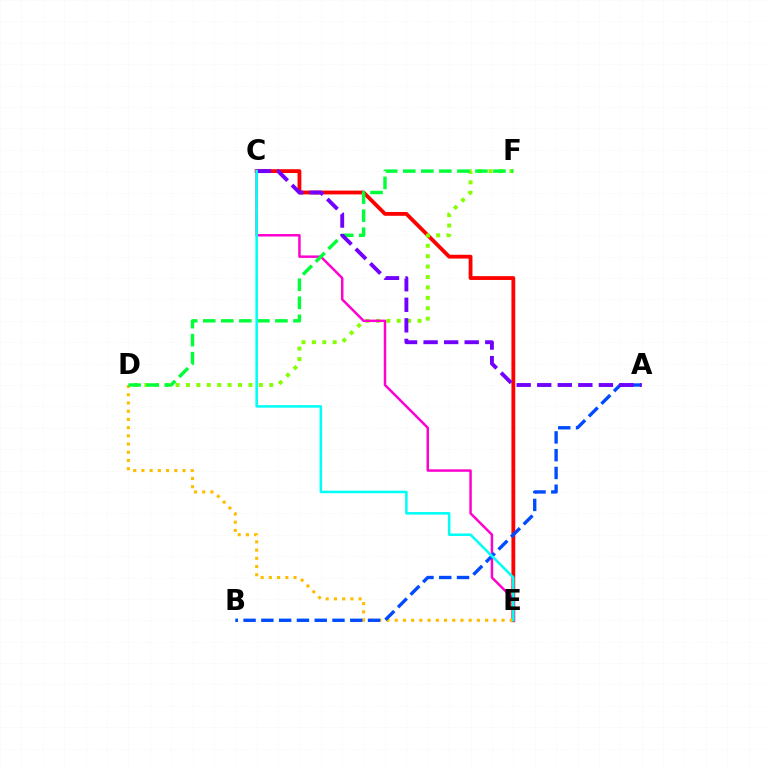{('C', 'E'): [{'color': '#ff0000', 'line_style': 'solid', 'thickness': 2.74}, {'color': '#ff00cf', 'line_style': 'solid', 'thickness': 1.78}, {'color': '#00fff6', 'line_style': 'solid', 'thickness': 1.84}], ('D', 'F'): [{'color': '#84ff00', 'line_style': 'dotted', 'thickness': 2.83}, {'color': '#00ff39', 'line_style': 'dashed', 'thickness': 2.45}], ('D', 'E'): [{'color': '#ffbd00', 'line_style': 'dotted', 'thickness': 2.23}], ('A', 'B'): [{'color': '#004bff', 'line_style': 'dashed', 'thickness': 2.42}], ('A', 'C'): [{'color': '#7200ff', 'line_style': 'dashed', 'thickness': 2.79}]}